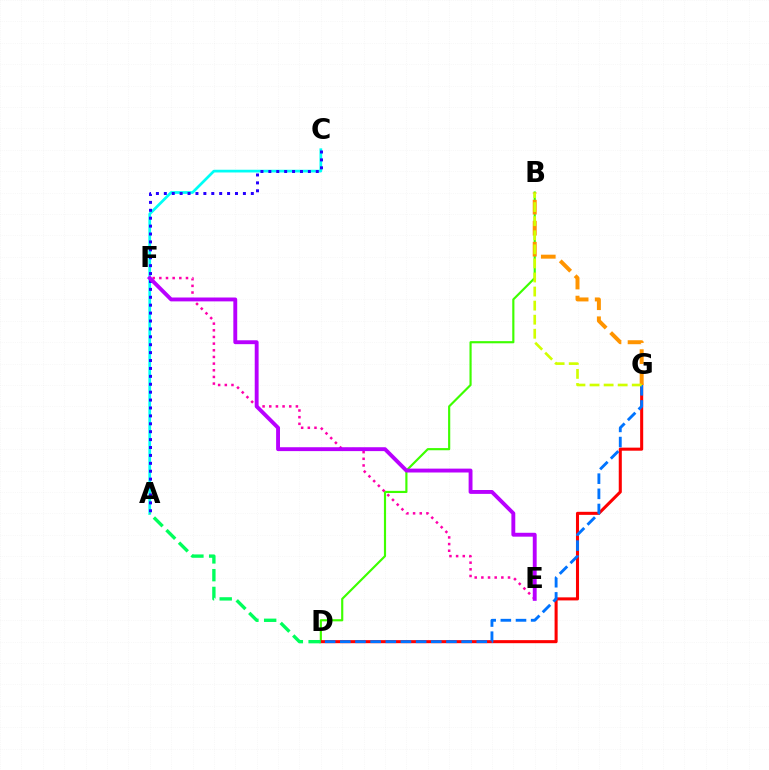{('B', 'D'): [{'color': '#3dff00', 'line_style': 'solid', 'thickness': 1.55}], ('A', 'C'): [{'color': '#00fff6', 'line_style': 'solid', 'thickness': 1.96}, {'color': '#2500ff', 'line_style': 'dotted', 'thickness': 2.15}], ('E', 'F'): [{'color': '#ff00ac', 'line_style': 'dotted', 'thickness': 1.81}, {'color': '#b900ff', 'line_style': 'solid', 'thickness': 2.79}], ('D', 'G'): [{'color': '#ff0000', 'line_style': 'solid', 'thickness': 2.2}, {'color': '#0074ff', 'line_style': 'dashed', 'thickness': 2.06}], ('A', 'D'): [{'color': '#00ff5c', 'line_style': 'dashed', 'thickness': 2.41}], ('B', 'G'): [{'color': '#ff9400', 'line_style': 'dashed', 'thickness': 2.86}, {'color': '#d1ff00', 'line_style': 'dashed', 'thickness': 1.91}]}